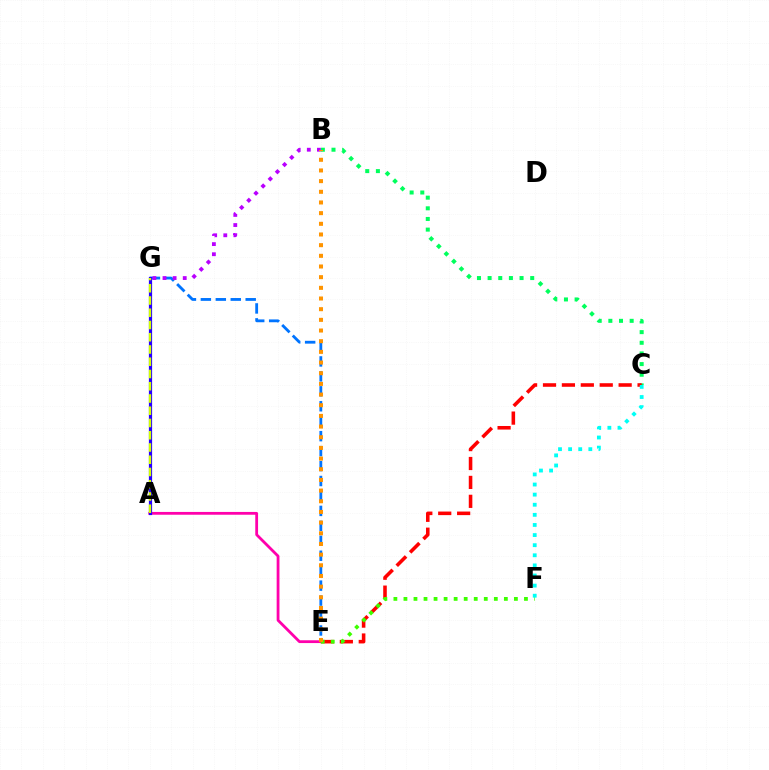{('A', 'E'): [{'color': '#ff00ac', 'line_style': 'solid', 'thickness': 2.01}], ('B', 'C'): [{'color': '#00ff5c', 'line_style': 'dotted', 'thickness': 2.89}], ('C', 'E'): [{'color': '#ff0000', 'line_style': 'dashed', 'thickness': 2.57}], ('E', 'G'): [{'color': '#0074ff', 'line_style': 'dashed', 'thickness': 2.03}], ('E', 'F'): [{'color': '#3dff00', 'line_style': 'dotted', 'thickness': 2.73}], ('A', 'G'): [{'color': '#2500ff', 'line_style': 'solid', 'thickness': 2.31}, {'color': '#d1ff00', 'line_style': 'dashed', 'thickness': 1.66}], ('B', 'G'): [{'color': '#b900ff', 'line_style': 'dotted', 'thickness': 2.75}], ('C', 'F'): [{'color': '#00fff6', 'line_style': 'dotted', 'thickness': 2.75}], ('B', 'E'): [{'color': '#ff9400', 'line_style': 'dotted', 'thickness': 2.9}]}